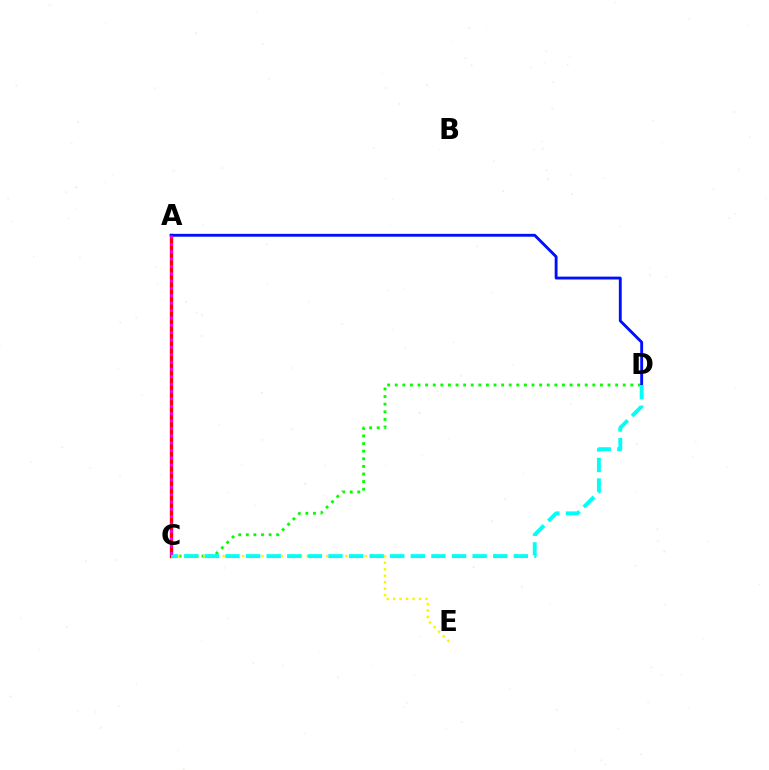{('C', 'D'): [{'color': '#08ff00', 'line_style': 'dotted', 'thickness': 2.06}, {'color': '#00fff6', 'line_style': 'dashed', 'thickness': 2.8}], ('C', 'E'): [{'color': '#fcf500', 'line_style': 'dotted', 'thickness': 1.76}], ('A', 'C'): [{'color': '#ff0000', 'line_style': 'solid', 'thickness': 2.42}, {'color': '#ee00ff', 'line_style': 'dotted', 'thickness': 2.0}], ('A', 'D'): [{'color': '#0010ff', 'line_style': 'solid', 'thickness': 2.06}]}